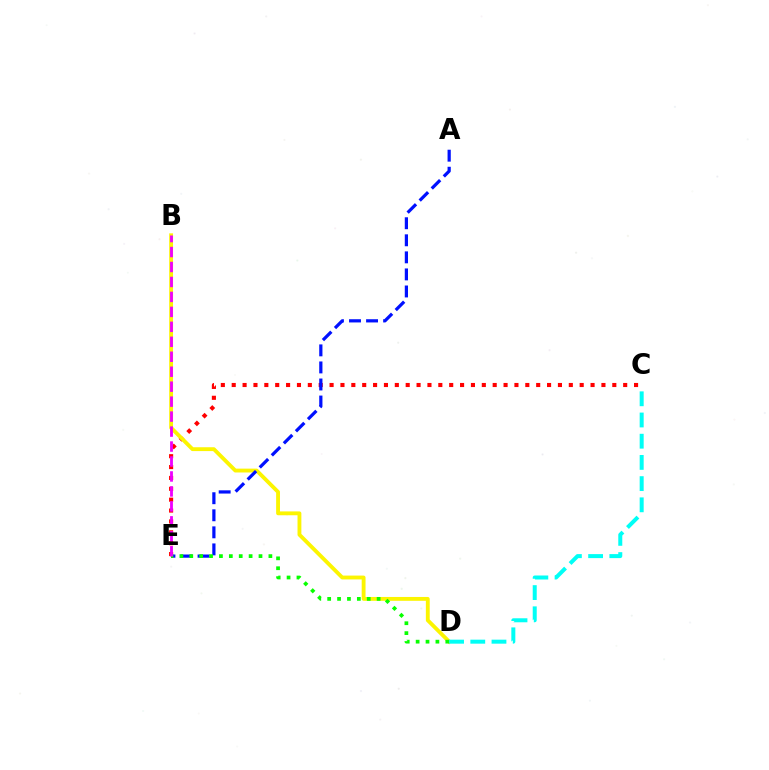{('C', 'E'): [{'color': '#ff0000', 'line_style': 'dotted', 'thickness': 2.95}], ('B', 'D'): [{'color': '#fcf500', 'line_style': 'solid', 'thickness': 2.77}], ('A', 'E'): [{'color': '#0010ff', 'line_style': 'dashed', 'thickness': 2.32}], ('D', 'E'): [{'color': '#08ff00', 'line_style': 'dotted', 'thickness': 2.69}], ('C', 'D'): [{'color': '#00fff6', 'line_style': 'dashed', 'thickness': 2.88}], ('B', 'E'): [{'color': '#ee00ff', 'line_style': 'dashed', 'thickness': 2.03}]}